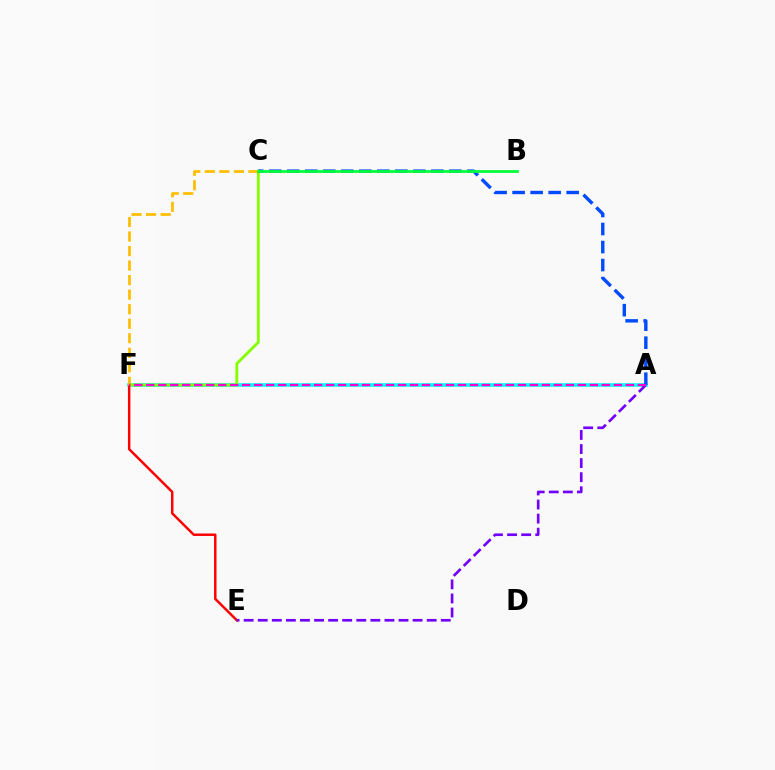{('A', 'F'): [{'color': '#00fff6', 'line_style': 'solid', 'thickness': 2.61}, {'color': '#ff00cf', 'line_style': 'dashed', 'thickness': 1.63}], ('C', 'F'): [{'color': '#84ff00', 'line_style': 'solid', 'thickness': 2.02}, {'color': '#ffbd00', 'line_style': 'dashed', 'thickness': 1.97}], ('A', 'C'): [{'color': '#004bff', 'line_style': 'dashed', 'thickness': 2.45}], ('E', 'F'): [{'color': '#ff0000', 'line_style': 'solid', 'thickness': 1.78}], ('A', 'E'): [{'color': '#7200ff', 'line_style': 'dashed', 'thickness': 1.91}], ('B', 'C'): [{'color': '#00ff39', 'line_style': 'solid', 'thickness': 1.99}]}